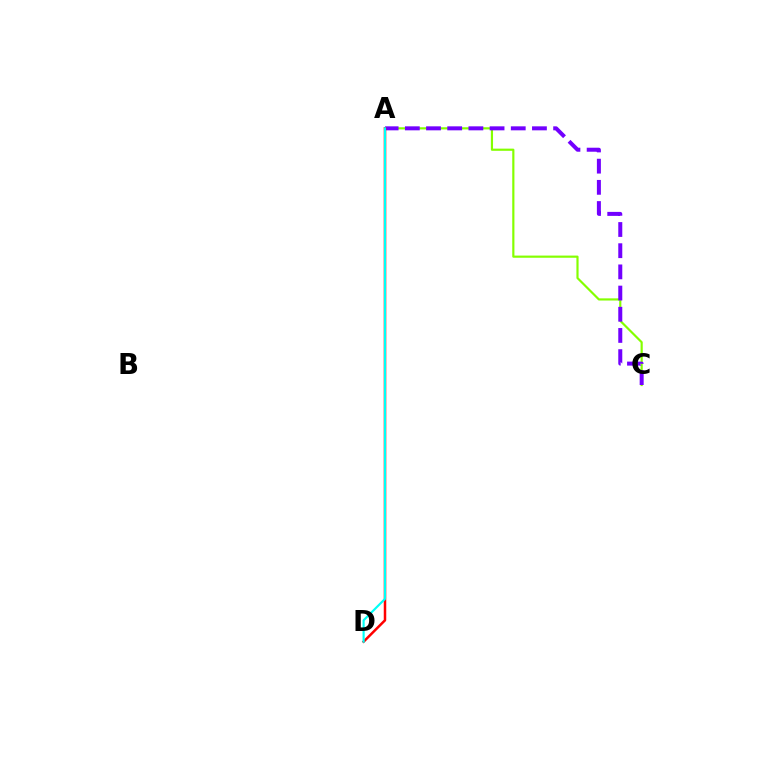{('A', 'C'): [{'color': '#84ff00', 'line_style': 'solid', 'thickness': 1.57}, {'color': '#7200ff', 'line_style': 'dashed', 'thickness': 2.88}], ('A', 'D'): [{'color': '#ff0000', 'line_style': 'solid', 'thickness': 1.8}, {'color': '#00fff6', 'line_style': 'solid', 'thickness': 1.54}]}